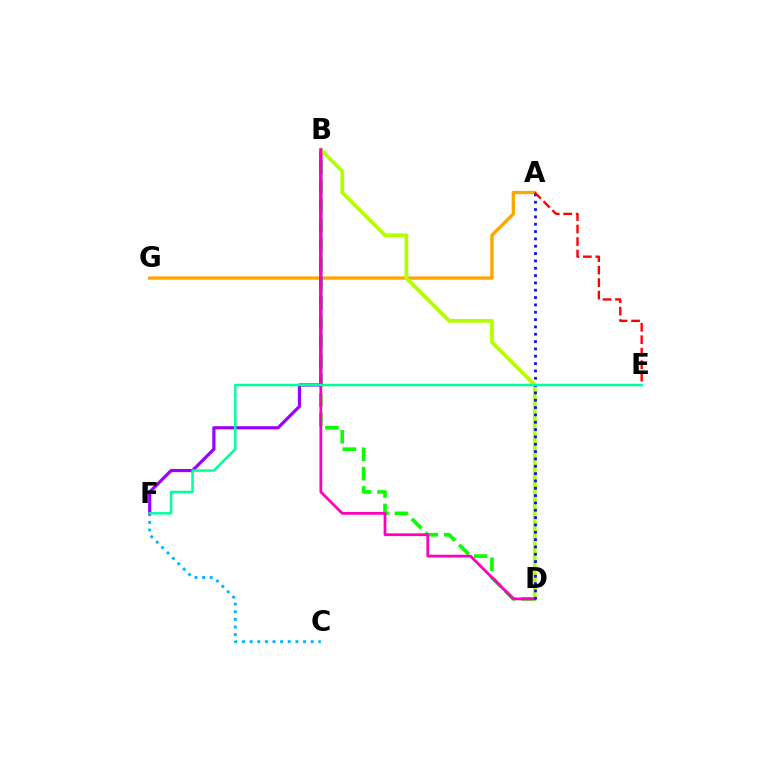{('A', 'G'): [{'color': '#ffa500', 'line_style': 'solid', 'thickness': 2.39}], ('C', 'F'): [{'color': '#00b5ff', 'line_style': 'dotted', 'thickness': 2.07}], ('B', 'D'): [{'color': '#08ff00', 'line_style': 'dashed', 'thickness': 2.63}, {'color': '#b3ff00', 'line_style': 'solid', 'thickness': 2.71}, {'color': '#ff00bd', 'line_style': 'solid', 'thickness': 2.0}], ('B', 'F'): [{'color': '#9b00ff', 'line_style': 'solid', 'thickness': 2.3}], ('A', 'D'): [{'color': '#0010ff', 'line_style': 'dotted', 'thickness': 1.99}], ('E', 'F'): [{'color': '#00ff9d', 'line_style': 'solid', 'thickness': 1.79}], ('A', 'E'): [{'color': '#ff0000', 'line_style': 'dashed', 'thickness': 1.7}]}